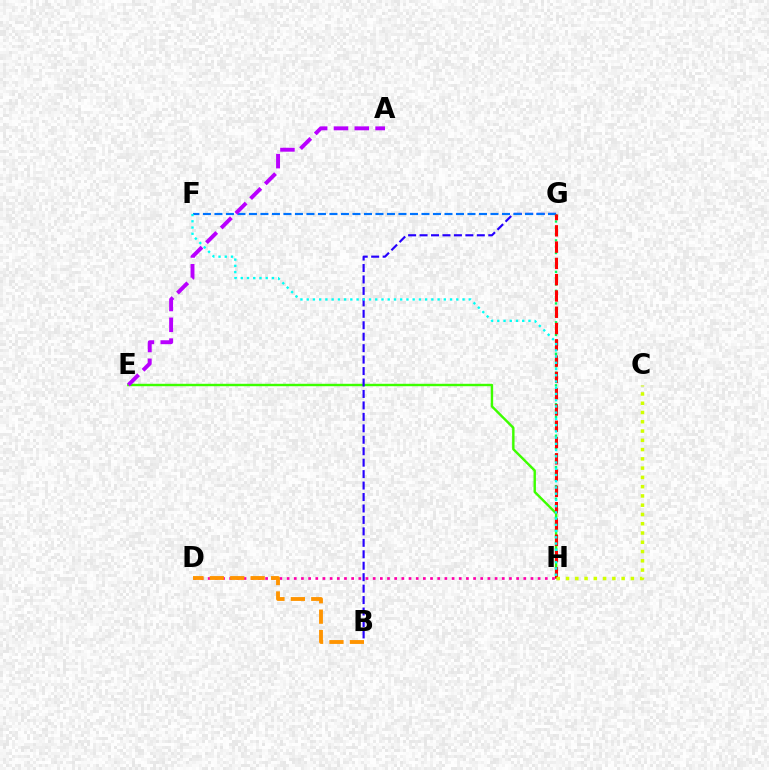{('E', 'H'): [{'color': '#3dff00', 'line_style': 'solid', 'thickness': 1.74}], ('D', 'H'): [{'color': '#ff00ac', 'line_style': 'dotted', 'thickness': 1.95}], ('B', 'D'): [{'color': '#ff9400', 'line_style': 'dashed', 'thickness': 2.77}], ('G', 'H'): [{'color': '#00ff5c', 'line_style': 'dotted', 'thickness': 1.71}, {'color': '#ff0000', 'line_style': 'dashed', 'thickness': 2.21}], ('B', 'G'): [{'color': '#2500ff', 'line_style': 'dashed', 'thickness': 1.56}], ('F', 'G'): [{'color': '#0074ff', 'line_style': 'dashed', 'thickness': 1.56}], ('A', 'E'): [{'color': '#b900ff', 'line_style': 'dashed', 'thickness': 2.83}], ('F', 'H'): [{'color': '#00fff6', 'line_style': 'dotted', 'thickness': 1.69}], ('C', 'H'): [{'color': '#d1ff00', 'line_style': 'dotted', 'thickness': 2.52}]}